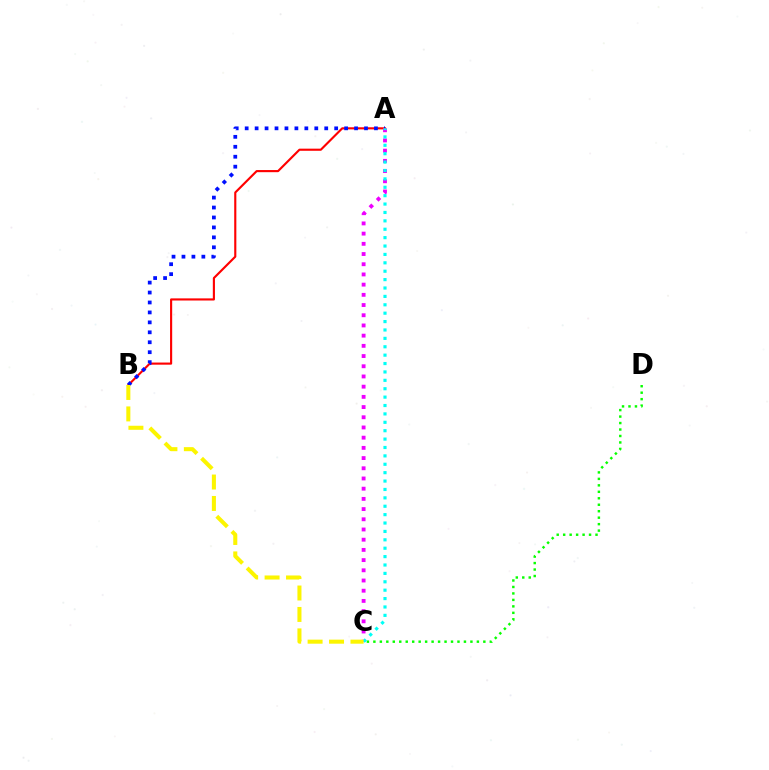{('A', 'B'): [{'color': '#ff0000', 'line_style': 'solid', 'thickness': 1.54}, {'color': '#0010ff', 'line_style': 'dotted', 'thickness': 2.7}], ('C', 'D'): [{'color': '#08ff00', 'line_style': 'dotted', 'thickness': 1.76}], ('A', 'C'): [{'color': '#ee00ff', 'line_style': 'dotted', 'thickness': 2.77}, {'color': '#00fff6', 'line_style': 'dotted', 'thickness': 2.28}], ('B', 'C'): [{'color': '#fcf500', 'line_style': 'dashed', 'thickness': 2.91}]}